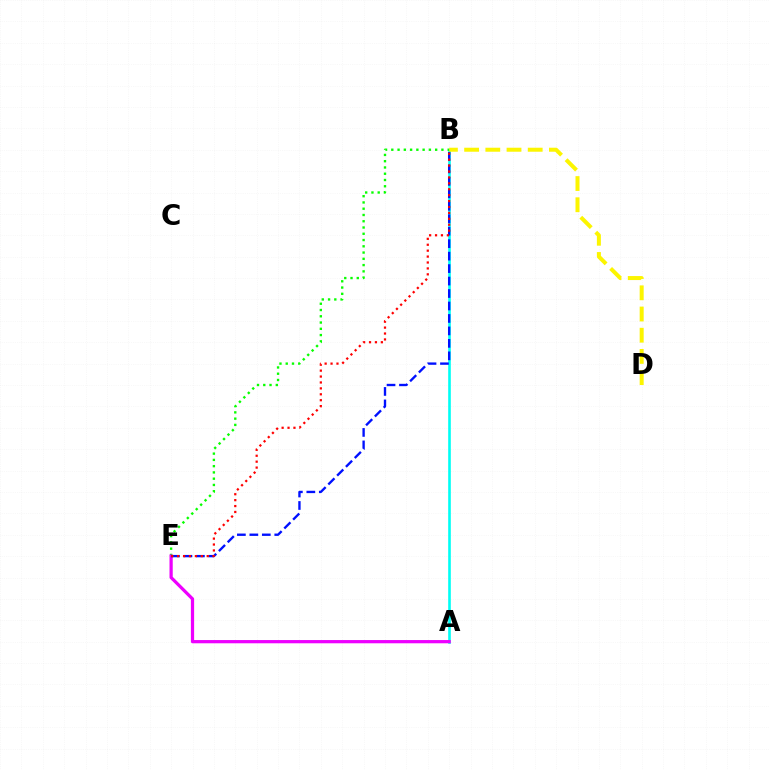{('A', 'B'): [{'color': '#00fff6', 'line_style': 'solid', 'thickness': 1.89}], ('B', 'D'): [{'color': '#fcf500', 'line_style': 'dashed', 'thickness': 2.88}], ('B', 'E'): [{'color': '#08ff00', 'line_style': 'dotted', 'thickness': 1.7}, {'color': '#0010ff', 'line_style': 'dashed', 'thickness': 1.69}, {'color': '#ff0000', 'line_style': 'dotted', 'thickness': 1.61}], ('A', 'E'): [{'color': '#ee00ff', 'line_style': 'solid', 'thickness': 2.33}]}